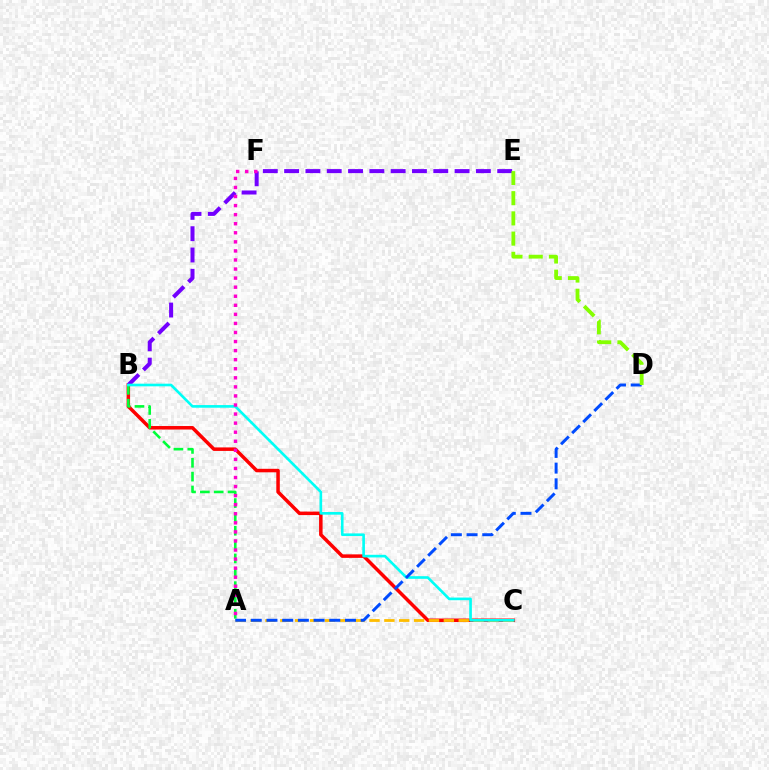{('B', 'C'): [{'color': '#ff0000', 'line_style': 'solid', 'thickness': 2.52}, {'color': '#00fff6', 'line_style': 'solid', 'thickness': 1.9}], ('B', 'E'): [{'color': '#7200ff', 'line_style': 'dashed', 'thickness': 2.89}], ('A', 'C'): [{'color': '#ffbd00', 'line_style': 'dashed', 'thickness': 2.02}], ('A', 'B'): [{'color': '#00ff39', 'line_style': 'dashed', 'thickness': 1.88}], ('A', 'F'): [{'color': '#ff00cf', 'line_style': 'dotted', 'thickness': 2.46}], ('A', 'D'): [{'color': '#004bff', 'line_style': 'dashed', 'thickness': 2.13}], ('D', 'E'): [{'color': '#84ff00', 'line_style': 'dashed', 'thickness': 2.75}]}